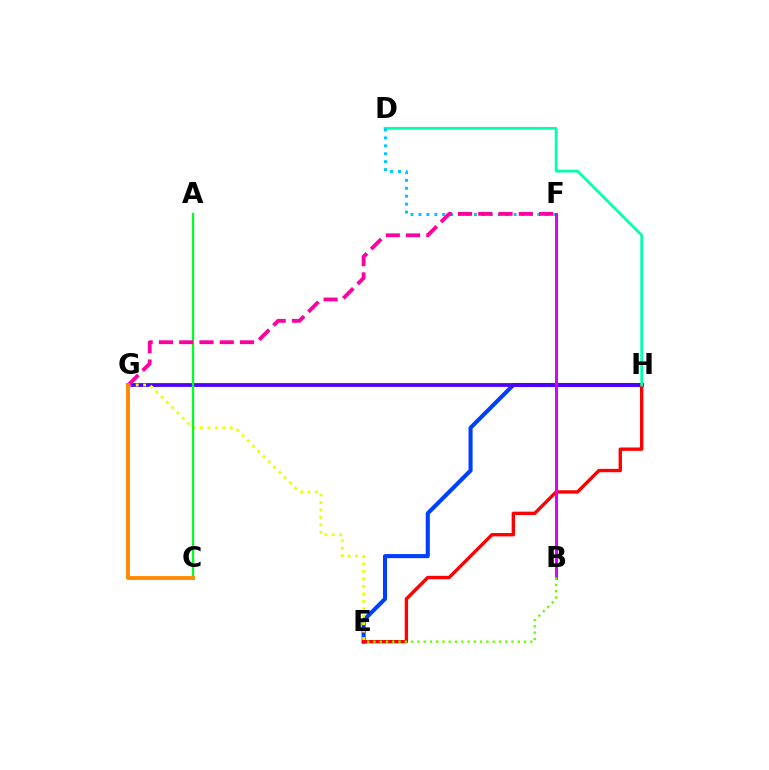{('E', 'H'): [{'color': '#003fff', 'line_style': 'solid', 'thickness': 2.94}, {'color': '#ff0000', 'line_style': 'solid', 'thickness': 2.43}], ('G', 'H'): [{'color': '#4f00ff', 'line_style': 'solid', 'thickness': 2.73}], ('E', 'G'): [{'color': '#eeff00', 'line_style': 'dotted', 'thickness': 2.02}], ('D', 'H'): [{'color': '#00ffaf', 'line_style': 'solid', 'thickness': 1.97}], ('D', 'F'): [{'color': '#00c7ff', 'line_style': 'dotted', 'thickness': 2.15}], ('B', 'F'): [{'color': '#d600ff', 'line_style': 'solid', 'thickness': 2.12}], ('A', 'C'): [{'color': '#00ff27', 'line_style': 'solid', 'thickness': 1.65}], ('F', 'G'): [{'color': '#ff00a0', 'line_style': 'dashed', 'thickness': 2.75}], ('C', 'G'): [{'color': '#ff8800', 'line_style': 'solid', 'thickness': 2.78}], ('B', 'E'): [{'color': '#66ff00', 'line_style': 'dotted', 'thickness': 1.7}]}